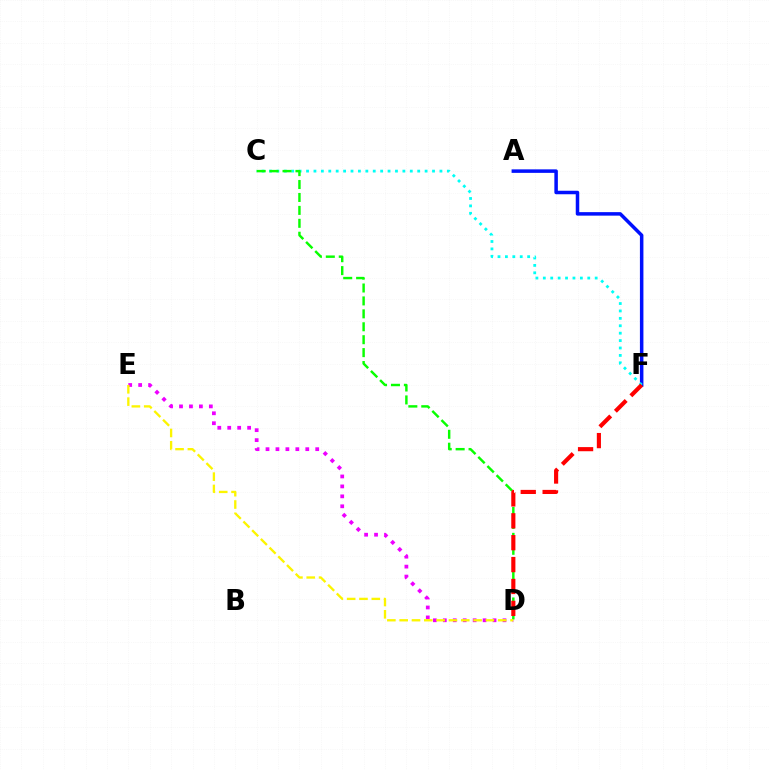{('A', 'F'): [{'color': '#0010ff', 'line_style': 'solid', 'thickness': 2.52}], ('C', 'F'): [{'color': '#00fff6', 'line_style': 'dotted', 'thickness': 2.01}], ('D', 'E'): [{'color': '#ee00ff', 'line_style': 'dotted', 'thickness': 2.7}, {'color': '#fcf500', 'line_style': 'dashed', 'thickness': 1.67}], ('C', 'D'): [{'color': '#08ff00', 'line_style': 'dashed', 'thickness': 1.76}], ('D', 'F'): [{'color': '#ff0000', 'line_style': 'dashed', 'thickness': 2.97}]}